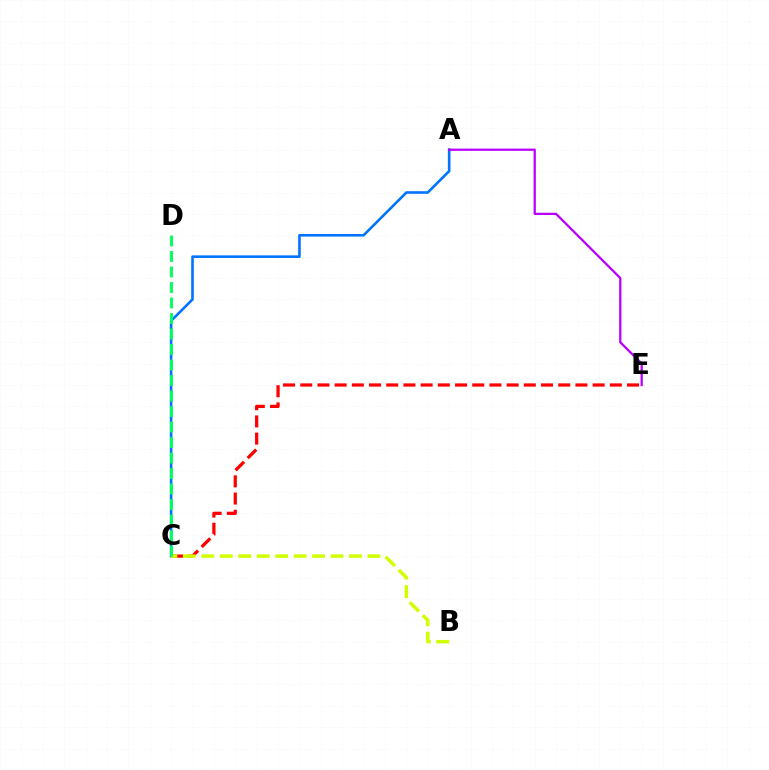{('C', 'E'): [{'color': '#ff0000', 'line_style': 'dashed', 'thickness': 2.34}], ('A', 'C'): [{'color': '#0074ff', 'line_style': 'solid', 'thickness': 1.88}], ('B', 'C'): [{'color': '#d1ff00', 'line_style': 'dashed', 'thickness': 2.51}], ('C', 'D'): [{'color': '#00ff5c', 'line_style': 'dashed', 'thickness': 2.11}], ('A', 'E'): [{'color': '#b900ff', 'line_style': 'solid', 'thickness': 1.63}]}